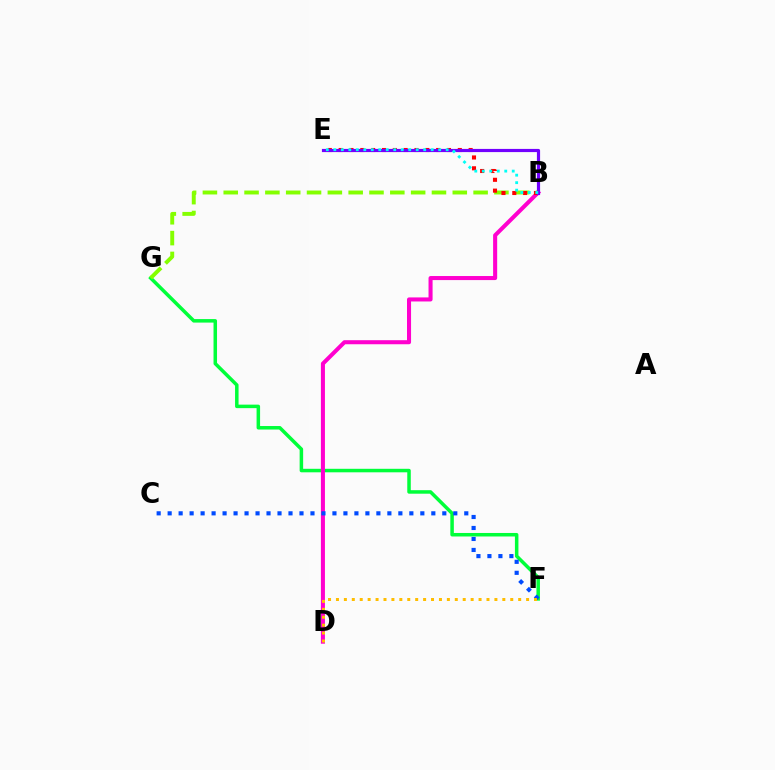{('F', 'G'): [{'color': '#00ff39', 'line_style': 'solid', 'thickness': 2.52}], ('B', 'G'): [{'color': '#84ff00', 'line_style': 'dashed', 'thickness': 2.83}], ('B', 'D'): [{'color': '#ff00cf', 'line_style': 'solid', 'thickness': 2.92}], ('B', 'E'): [{'color': '#ff0000', 'line_style': 'dotted', 'thickness': 2.94}, {'color': '#7200ff', 'line_style': 'solid', 'thickness': 2.29}, {'color': '#00fff6', 'line_style': 'dotted', 'thickness': 2.03}], ('C', 'F'): [{'color': '#004bff', 'line_style': 'dotted', 'thickness': 2.98}], ('D', 'F'): [{'color': '#ffbd00', 'line_style': 'dotted', 'thickness': 2.15}]}